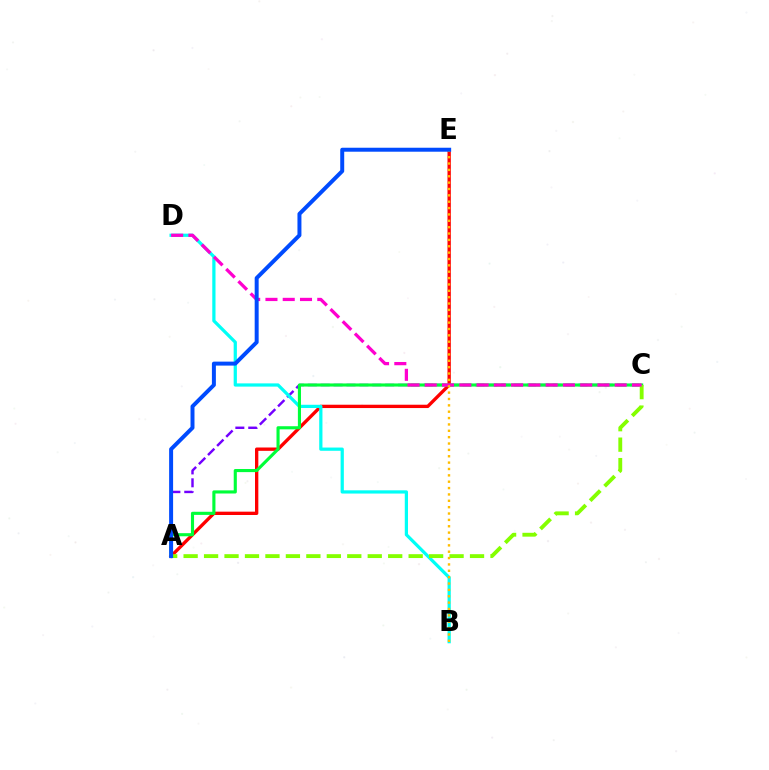{('A', 'E'): [{'color': '#ff0000', 'line_style': 'solid', 'thickness': 2.4}, {'color': '#004bff', 'line_style': 'solid', 'thickness': 2.86}], ('A', 'C'): [{'color': '#7200ff', 'line_style': 'dashed', 'thickness': 1.75}, {'color': '#00ff39', 'line_style': 'solid', 'thickness': 2.25}, {'color': '#84ff00', 'line_style': 'dashed', 'thickness': 2.78}], ('B', 'D'): [{'color': '#00fff6', 'line_style': 'solid', 'thickness': 2.33}], ('C', 'D'): [{'color': '#ff00cf', 'line_style': 'dashed', 'thickness': 2.35}], ('B', 'E'): [{'color': '#ffbd00', 'line_style': 'dotted', 'thickness': 1.73}]}